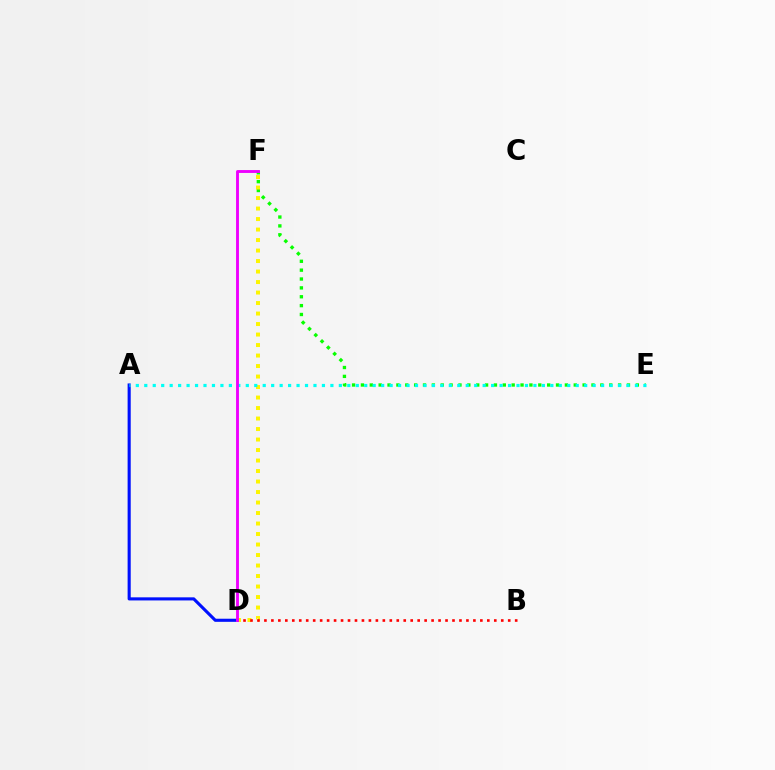{('E', 'F'): [{'color': '#08ff00', 'line_style': 'dotted', 'thickness': 2.41}], ('D', 'F'): [{'color': '#fcf500', 'line_style': 'dotted', 'thickness': 2.85}, {'color': '#ee00ff', 'line_style': 'solid', 'thickness': 2.07}], ('B', 'D'): [{'color': '#ff0000', 'line_style': 'dotted', 'thickness': 1.89}], ('A', 'D'): [{'color': '#0010ff', 'line_style': 'solid', 'thickness': 2.23}], ('A', 'E'): [{'color': '#00fff6', 'line_style': 'dotted', 'thickness': 2.3}]}